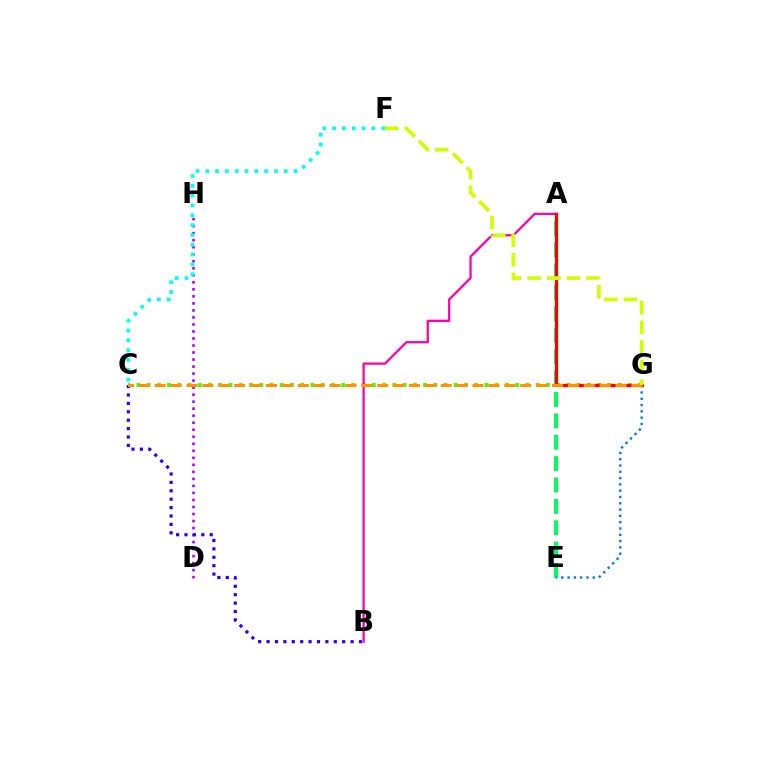{('D', 'H'): [{'color': '#b900ff', 'line_style': 'dotted', 'thickness': 1.91}], ('A', 'E'): [{'color': '#00ff5c', 'line_style': 'dashed', 'thickness': 2.9}], ('B', 'C'): [{'color': '#2500ff', 'line_style': 'dotted', 'thickness': 2.28}], ('C', 'G'): [{'color': '#3dff00', 'line_style': 'dotted', 'thickness': 2.78}, {'color': '#ff9400', 'line_style': 'dashed', 'thickness': 2.16}], ('C', 'F'): [{'color': '#00fff6', 'line_style': 'dotted', 'thickness': 2.67}], ('A', 'B'): [{'color': '#ff00ac', 'line_style': 'solid', 'thickness': 1.63}], ('E', 'G'): [{'color': '#0074ff', 'line_style': 'dotted', 'thickness': 1.71}], ('A', 'G'): [{'color': '#ff0000', 'line_style': 'solid', 'thickness': 2.32}], ('F', 'G'): [{'color': '#d1ff00', 'line_style': 'dashed', 'thickness': 2.66}]}